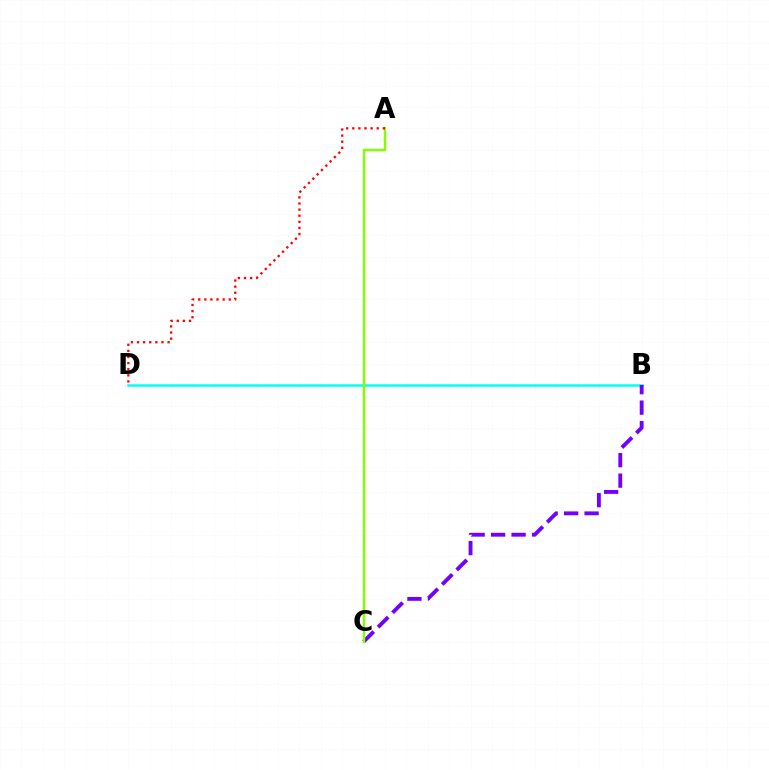{('B', 'D'): [{'color': '#00fff6', 'line_style': 'solid', 'thickness': 1.8}], ('B', 'C'): [{'color': '#7200ff', 'line_style': 'dashed', 'thickness': 2.78}], ('A', 'C'): [{'color': '#84ff00', 'line_style': 'solid', 'thickness': 1.75}], ('A', 'D'): [{'color': '#ff0000', 'line_style': 'dotted', 'thickness': 1.66}]}